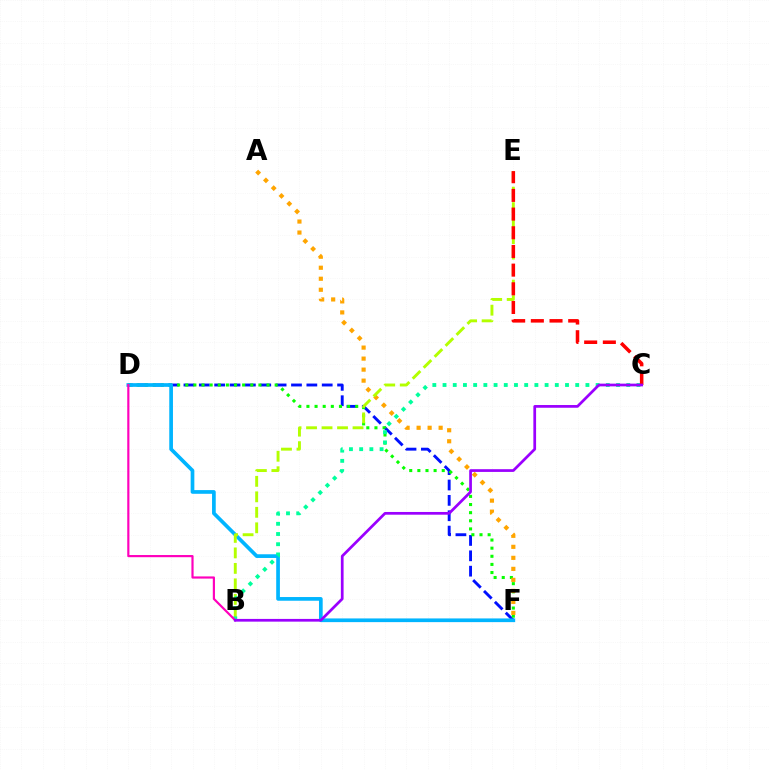{('D', 'F'): [{'color': '#0010ff', 'line_style': 'dashed', 'thickness': 2.09}, {'color': '#08ff00', 'line_style': 'dotted', 'thickness': 2.21}, {'color': '#00b5ff', 'line_style': 'solid', 'thickness': 2.66}], ('A', 'F'): [{'color': '#ffa500', 'line_style': 'dotted', 'thickness': 2.99}], ('B', 'E'): [{'color': '#b3ff00', 'line_style': 'dashed', 'thickness': 2.1}], ('B', 'C'): [{'color': '#00ff9d', 'line_style': 'dotted', 'thickness': 2.77}, {'color': '#9b00ff', 'line_style': 'solid', 'thickness': 1.96}], ('B', 'D'): [{'color': '#ff00bd', 'line_style': 'solid', 'thickness': 1.57}], ('C', 'E'): [{'color': '#ff0000', 'line_style': 'dashed', 'thickness': 2.54}]}